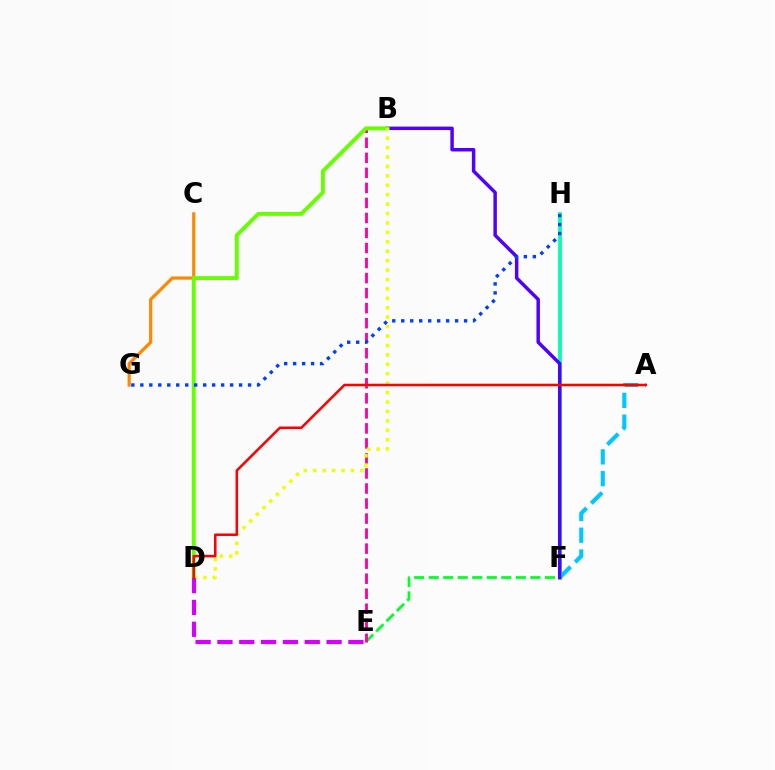{('E', 'F'): [{'color': '#00ff27', 'line_style': 'dashed', 'thickness': 1.97}], ('A', 'F'): [{'color': '#00c7ff', 'line_style': 'dashed', 'thickness': 2.96}], ('F', 'H'): [{'color': '#00ffaf', 'line_style': 'solid', 'thickness': 2.67}], ('B', 'F'): [{'color': '#4f00ff', 'line_style': 'solid', 'thickness': 2.49}], ('C', 'G'): [{'color': '#ff8800', 'line_style': 'solid', 'thickness': 2.31}], ('B', 'E'): [{'color': '#ff00a0', 'line_style': 'dashed', 'thickness': 2.04}], ('B', 'D'): [{'color': '#66ff00', 'line_style': 'solid', 'thickness': 2.8}, {'color': '#eeff00', 'line_style': 'dotted', 'thickness': 2.56}], ('G', 'H'): [{'color': '#003fff', 'line_style': 'dotted', 'thickness': 2.44}], ('D', 'E'): [{'color': '#d600ff', 'line_style': 'dashed', 'thickness': 2.97}], ('A', 'D'): [{'color': '#ff0000', 'line_style': 'solid', 'thickness': 1.82}]}